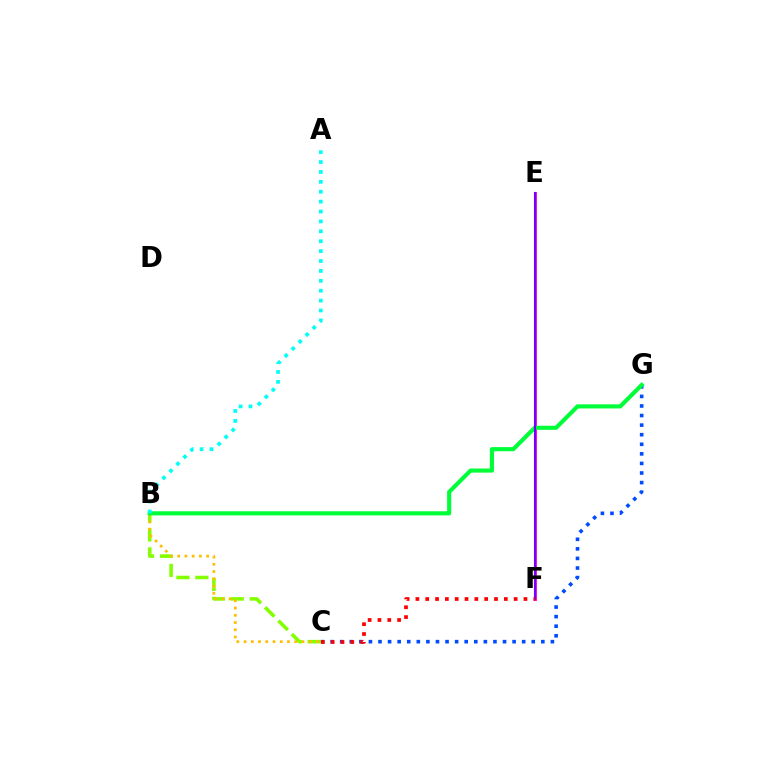{('B', 'C'): [{'color': '#84ff00', 'line_style': 'dashed', 'thickness': 2.57}, {'color': '#ffbd00', 'line_style': 'dotted', 'thickness': 1.97}], ('E', 'F'): [{'color': '#ff00cf', 'line_style': 'solid', 'thickness': 2.05}, {'color': '#7200ff', 'line_style': 'solid', 'thickness': 1.52}], ('C', 'G'): [{'color': '#004bff', 'line_style': 'dotted', 'thickness': 2.6}], ('B', 'G'): [{'color': '#00ff39', 'line_style': 'solid', 'thickness': 2.97}], ('A', 'B'): [{'color': '#00fff6', 'line_style': 'dotted', 'thickness': 2.69}], ('C', 'F'): [{'color': '#ff0000', 'line_style': 'dotted', 'thickness': 2.67}]}